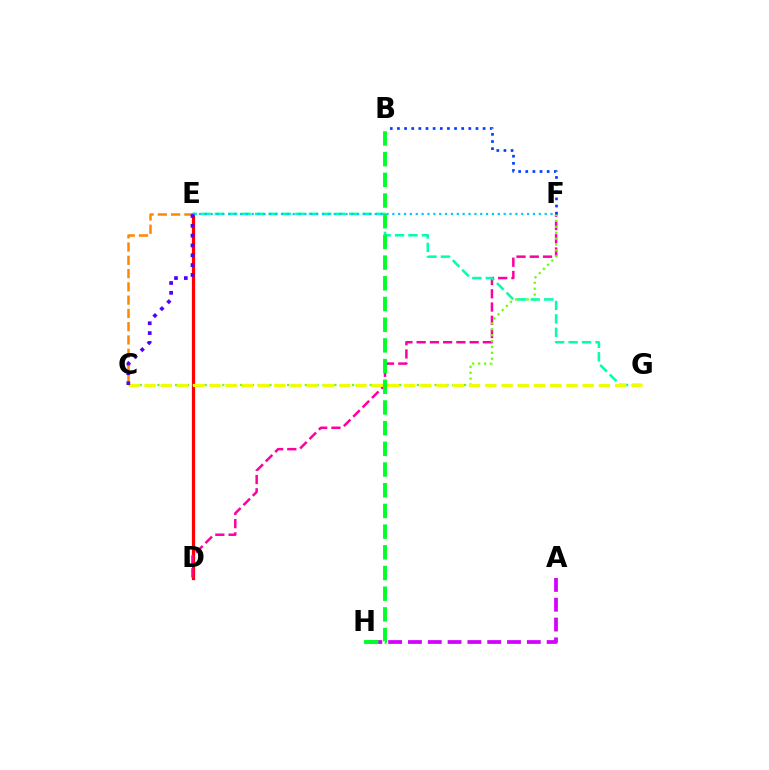{('D', 'E'): [{'color': '#ff0000', 'line_style': 'solid', 'thickness': 2.32}], ('D', 'F'): [{'color': '#ff00a0', 'line_style': 'dashed', 'thickness': 1.8}], ('A', 'H'): [{'color': '#d600ff', 'line_style': 'dashed', 'thickness': 2.69}], ('C', 'F'): [{'color': '#66ff00', 'line_style': 'dotted', 'thickness': 1.6}], ('C', 'E'): [{'color': '#ff8800', 'line_style': 'dashed', 'thickness': 1.8}, {'color': '#4f00ff', 'line_style': 'dotted', 'thickness': 2.67}], ('E', 'G'): [{'color': '#00ffaf', 'line_style': 'dashed', 'thickness': 1.83}], ('B', 'H'): [{'color': '#00ff27', 'line_style': 'dashed', 'thickness': 2.81}], ('C', 'G'): [{'color': '#eeff00', 'line_style': 'dashed', 'thickness': 2.2}], ('E', 'F'): [{'color': '#00c7ff', 'line_style': 'dotted', 'thickness': 1.59}], ('B', 'F'): [{'color': '#003fff', 'line_style': 'dotted', 'thickness': 1.94}]}